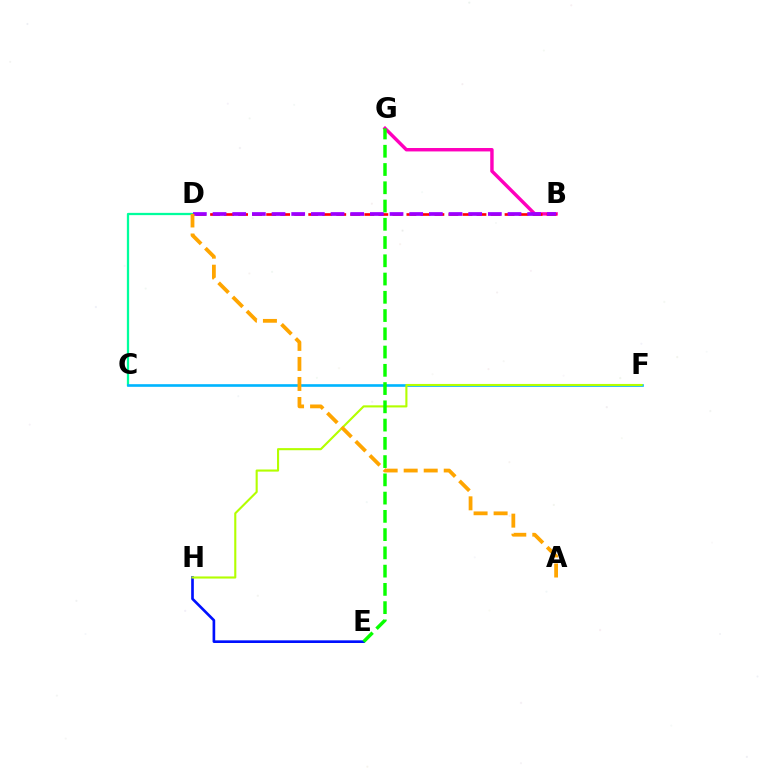{('C', 'D'): [{'color': '#00ff9d', 'line_style': 'solid', 'thickness': 1.64}], ('C', 'F'): [{'color': '#00b5ff', 'line_style': 'solid', 'thickness': 1.9}], ('E', 'H'): [{'color': '#0010ff', 'line_style': 'solid', 'thickness': 1.91}], ('B', 'G'): [{'color': '#ff00bd', 'line_style': 'solid', 'thickness': 2.47}], ('B', 'D'): [{'color': '#ff0000', 'line_style': 'dashed', 'thickness': 1.91}, {'color': '#9b00ff', 'line_style': 'dashed', 'thickness': 2.67}], ('F', 'H'): [{'color': '#b3ff00', 'line_style': 'solid', 'thickness': 1.52}], ('E', 'G'): [{'color': '#08ff00', 'line_style': 'dashed', 'thickness': 2.48}], ('A', 'D'): [{'color': '#ffa500', 'line_style': 'dashed', 'thickness': 2.72}]}